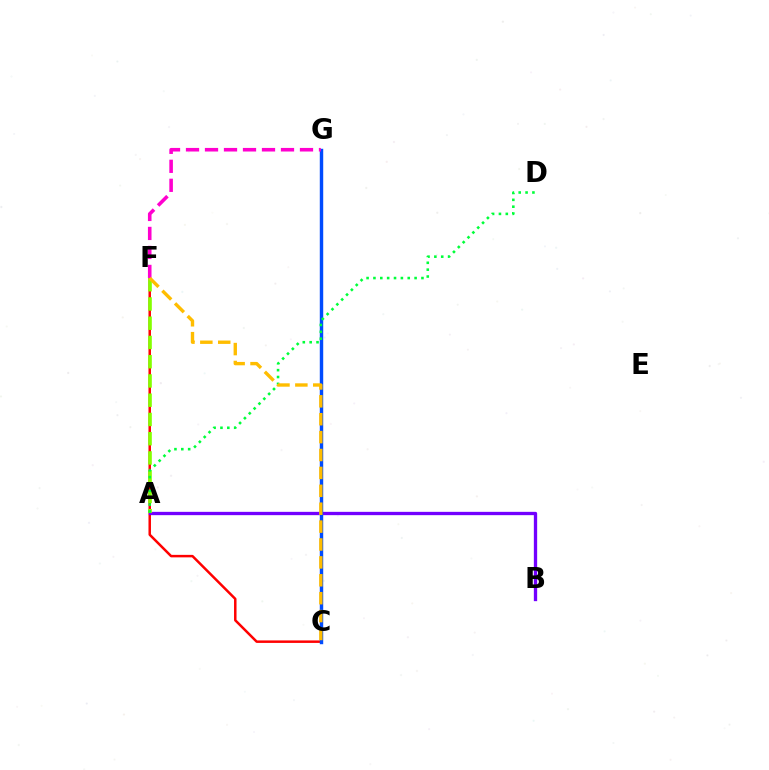{('C', 'G'): [{'color': '#00fff6', 'line_style': 'dashed', 'thickness': 1.84}, {'color': '#004bff', 'line_style': 'solid', 'thickness': 2.47}], ('C', 'F'): [{'color': '#ff0000', 'line_style': 'solid', 'thickness': 1.79}, {'color': '#ffbd00', 'line_style': 'dashed', 'thickness': 2.43}], ('A', 'B'): [{'color': '#7200ff', 'line_style': 'solid', 'thickness': 2.38}], ('A', 'F'): [{'color': '#84ff00', 'line_style': 'dashed', 'thickness': 2.61}], ('A', 'D'): [{'color': '#00ff39', 'line_style': 'dotted', 'thickness': 1.86}], ('F', 'G'): [{'color': '#ff00cf', 'line_style': 'dashed', 'thickness': 2.58}]}